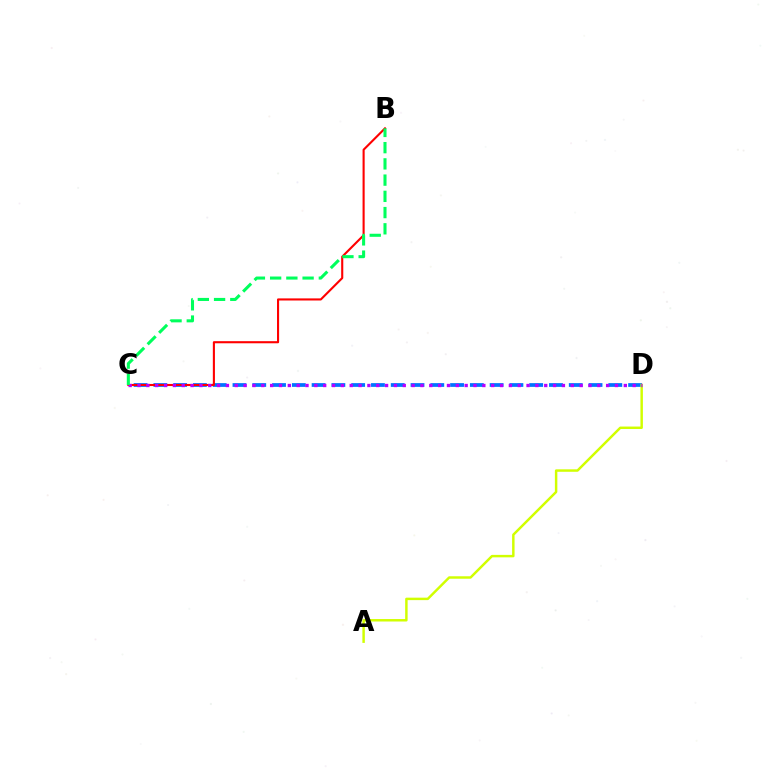{('C', 'D'): [{'color': '#0074ff', 'line_style': 'dashed', 'thickness': 2.69}, {'color': '#b900ff', 'line_style': 'dotted', 'thickness': 2.4}], ('A', 'D'): [{'color': '#d1ff00', 'line_style': 'solid', 'thickness': 1.77}], ('B', 'C'): [{'color': '#ff0000', 'line_style': 'solid', 'thickness': 1.52}, {'color': '#00ff5c', 'line_style': 'dashed', 'thickness': 2.2}]}